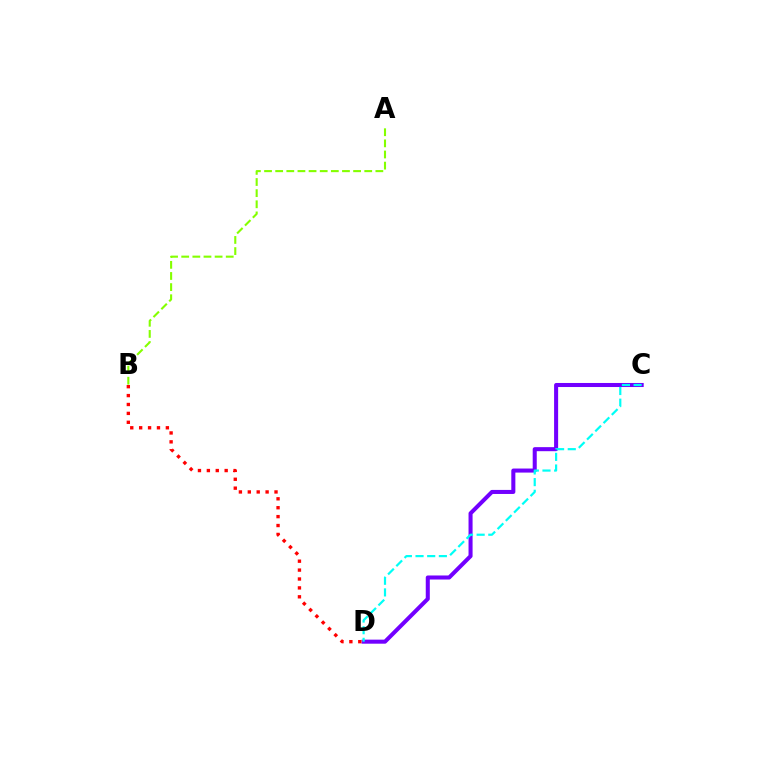{('A', 'B'): [{'color': '#84ff00', 'line_style': 'dashed', 'thickness': 1.51}], ('C', 'D'): [{'color': '#7200ff', 'line_style': 'solid', 'thickness': 2.91}, {'color': '#00fff6', 'line_style': 'dashed', 'thickness': 1.58}], ('B', 'D'): [{'color': '#ff0000', 'line_style': 'dotted', 'thickness': 2.42}]}